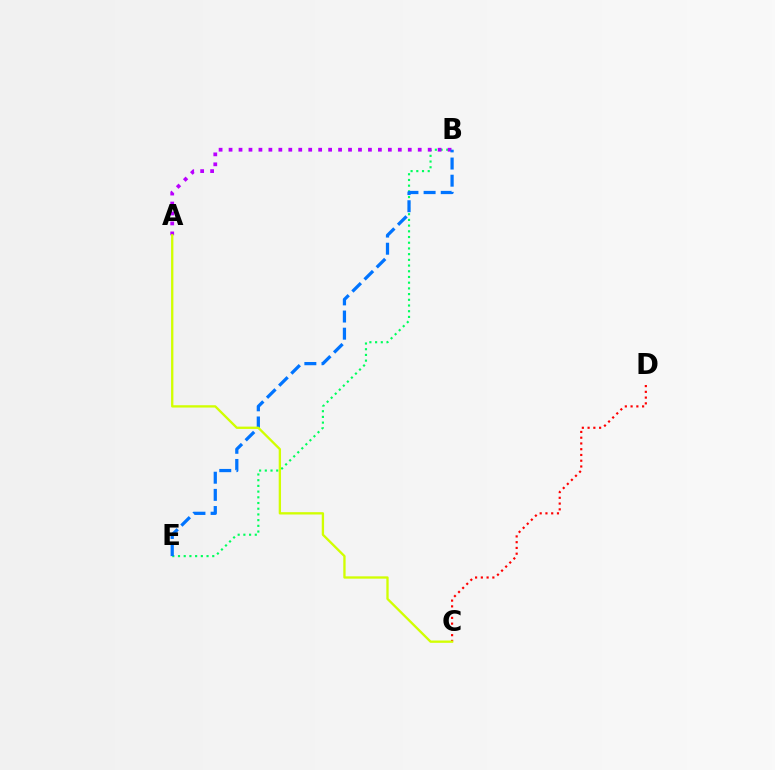{('B', 'E'): [{'color': '#00ff5c', 'line_style': 'dotted', 'thickness': 1.55}, {'color': '#0074ff', 'line_style': 'dashed', 'thickness': 2.33}], ('A', 'B'): [{'color': '#b900ff', 'line_style': 'dotted', 'thickness': 2.71}], ('C', 'D'): [{'color': '#ff0000', 'line_style': 'dotted', 'thickness': 1.56}], ('A', 'C'): [{'color': '#d1ff00', 'line_style': 'solid', 'thickness': 1.67}]}